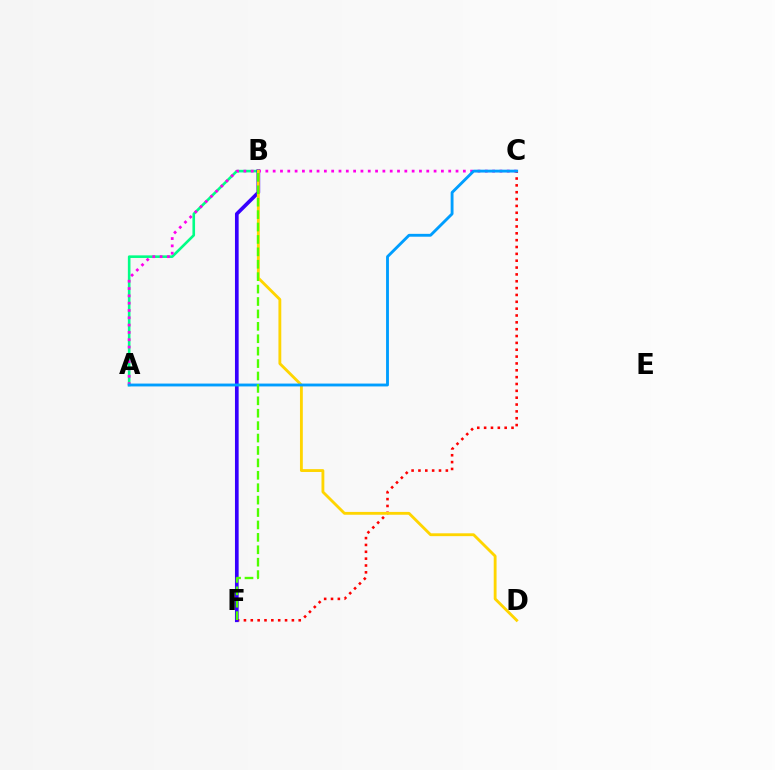{('C', 'F'): [{'color': '#ff0000', 'line_style': 'dotted', 'thickness': 1.86}], ('A', 'B'): [{'color': '#00ff86', 'line_style': 'solid', 'thickness': 1.88}], ('B', 'F'): [{'color': '#3700ff', 'line_style': 'solid', 'thickness': 2.65}, {'color': '#4fff00', 'line_style': 'dashed', 'thickness': 1.69}], ('A', 'C'): [{'color': '#ff00ed', 'line_style': 'dotted', 'thickness': 1.99}, {'color': '#009eff', 'line_style': 'solid', 'thickness': 2.06}], ('B', 'D'): [{'color': '#ffd500', 'line_style': 'solid', 'thickness': 2.05}]}